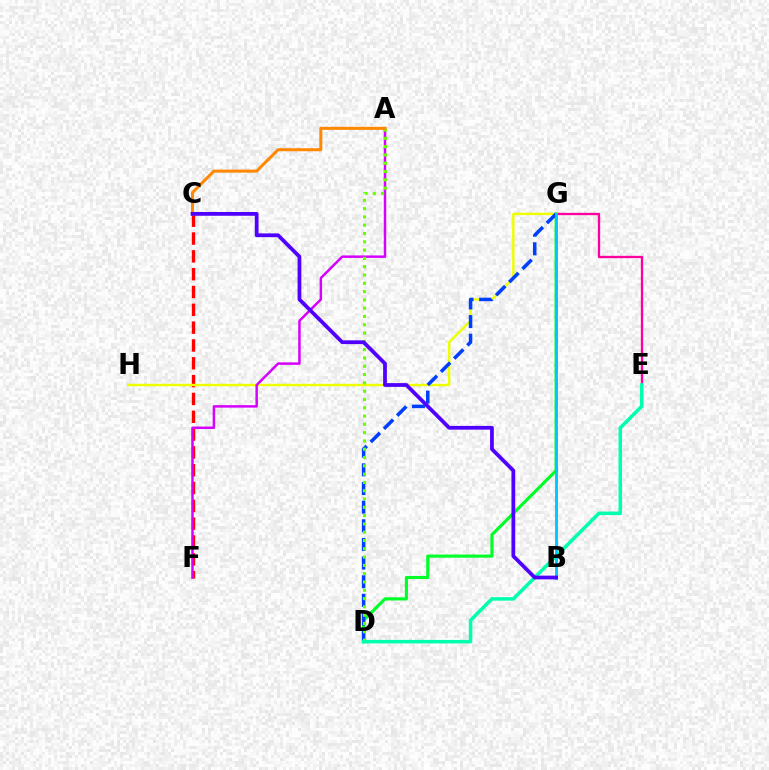{('C', 'F'): [{'color': '#ff0000', 'line_style': 'dashed', 'thickness': 2.42}], ('D', 'G'): [{'color': '#00ff27', 'line_style': 'solid', 'thickness': 2.25}, {'color': '#003fff', 'line_style': 'dashed', 'thickness': 2.53}], ('E', 'G'): [{'color': '#ff00a0', 'line_style': 'solid', 'thickness': 1.67}], ('G', 'H'): [{'color': '#eeff00', 'line_style': 'solid', 'thickness': 1.74}], ('A', 'F'): [{'color': '#d600ff', 'line_style': 'solid', 'thickness': 1.78}], ('A', 'D'): [{'color': '#66ff00', 'line_style': 'dotted', 'thickness': 2.25}], ('A', 'C'): [{'color': '#ff8800', 'line_style': 'solid', 'thickness': 2.17}], ('D', 'E'): [{'color': '#00ffaf', 'line_style': 'solid', 'thickness': 2.53}], ('B', 'G'): [{'color': '#00c7ff', 'line_style': 'solid', 'thickness': 2.08}], ('B', 'C'): [{'color': '#4f00ff', 'line_style': 'solid', 'thickness': 2.71}]}